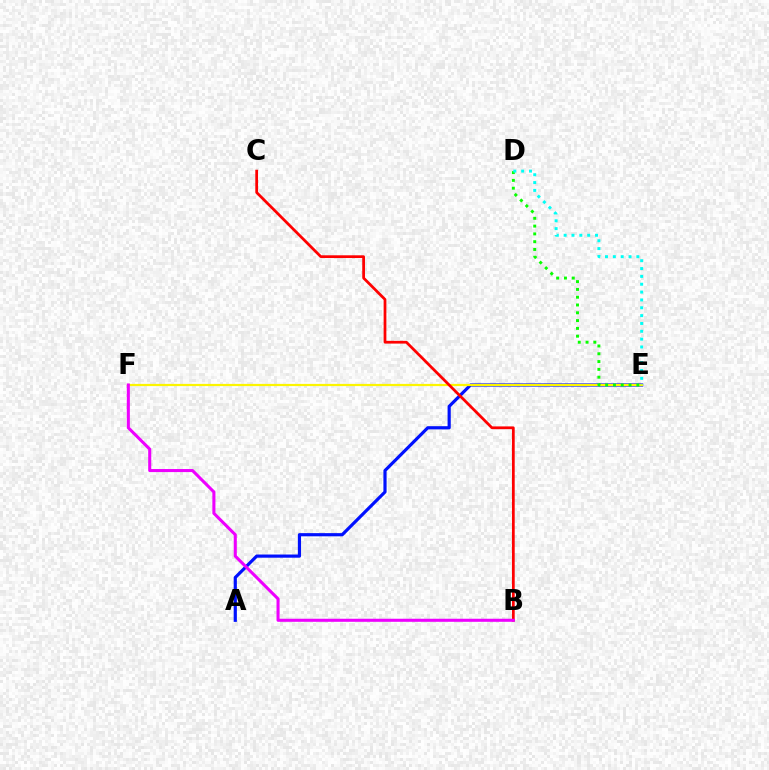{('A', 'E'): [{'color': '#0010ff', 'line_style': 'solid', 'thickness': 2.29}], ('E', 'F'): [{'color': '#fcf500', 'line_style': 'solid', 'thickness': 1.59}], ('B', 'C'): [{'color': '#ff0000', 'line_style': 'solid', 'thickness': 1.98}], ('D', 'E'): [{'color': '#08ff00', 'line_style': 'dotted', 'thickness': 2.12}, {'color': '#00fff6', 'line_style': 'dotted', 'thickness': 2.13}], ('B', 'F'): [{'color': '#ee00ff', 'line_style': 'solid', 'thickness': 2.2}]}